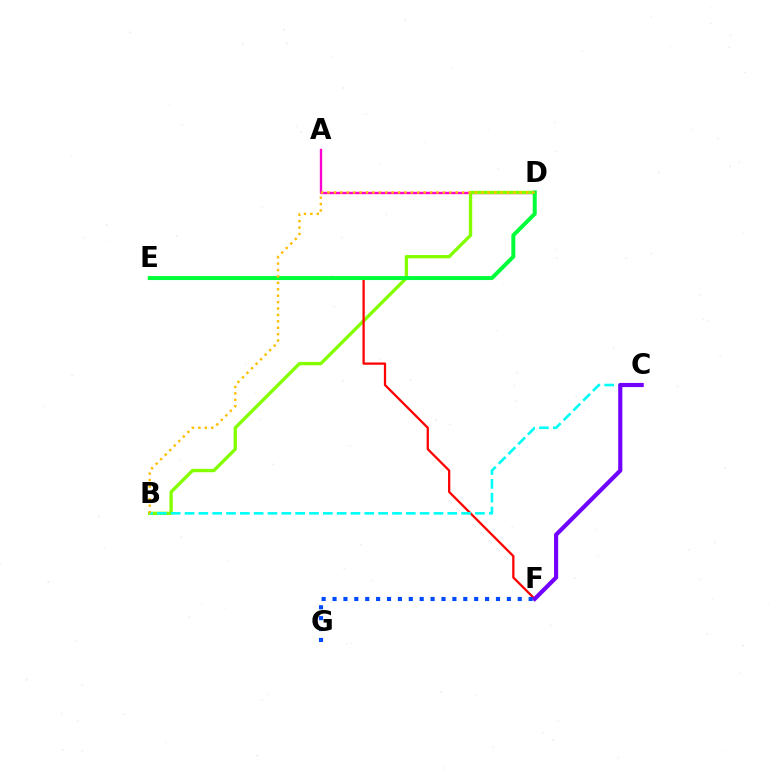{('A', 'D'): [{'color': '#ff00cf', 'line_style': 'solid', 'thickness': 1.7}], ('B', 'D'): [{'color': '#84ff00', 'line_style': 'solid', 'thickness': 2.41}, {'color': '#ffbd00', 'line_style': 'dotted', 'thickness': 1.74}], ('E', 'F'): [{'color': '#ff0000', 'line_style': 'solid', 'thickness': 1.63}], ('D', 'E'): [{'color': '#00ff39', 'line_style': 'solid', 'thickness': 2.87}], ('B', 'C'): [{'color': '#00fff6', 'line_style': 'dashed', 'thickness': 1.88}], ('F', 'G'): [{'color': '#004bff', 'line_style': 'dotted', 'thickness': 2.96}], ('C', 'F'): [{'color': '#7200ff', 'line_style': 'solid', 'thickness': 2.98}]}